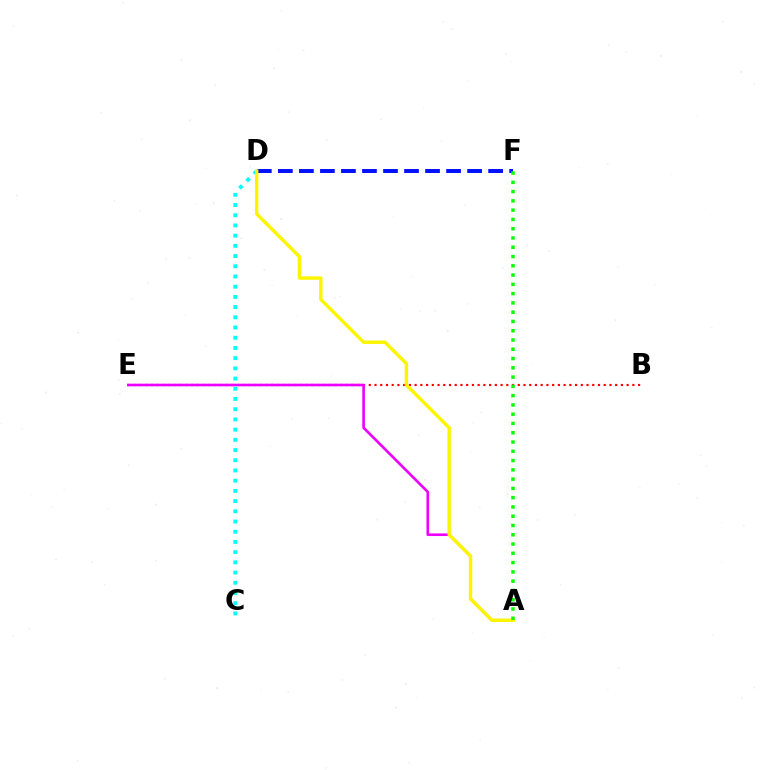{('D', 'F'): [{'color': '#0010ff', 'line_style': 'dashed', 'thickness': 2.86}], ('B', 'E'): [{'color': '#ff0000', 'line_style': 'dotted', 'thickness': 1.56}], ('A', 'E'): [{'color': '#ee00ff', 'line_style': 'solid', 'thickness': 1.9}], ('C', 'D'): [{'color': '#00fff6', 'line_style': 'dotted', 'thickness': 2.77}], ('A', 'D'): [{'color': '#fcf500', 'line_style': 'solid', 'thickness': 2.46}], ('A', 'F'): [{'color': '#08ff00', 'line_style': 'dotted', 'thickness': 2.52}]}